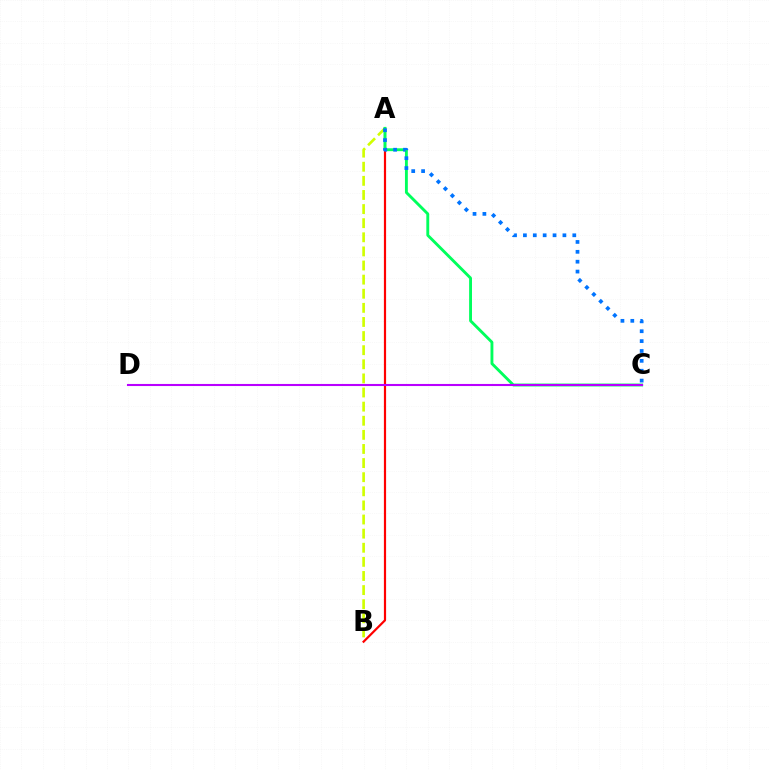{('A', 'B'): [{'color': '#d1ff00', 'line_style': 'dashed', 'thickness': 1.92}, {'color': '#ff0000', 'line_style': 'solid', 'thickness': 1.58}], ('A', 'C'): [{'color': '#00ff5c', 'line_style': 'solid', 'thickness': 2.07}, {'color': '#0074ff', 'line_style': 'dotted', 'thickness': 2.68}], ('C', 'D'): [{'color': '#b900ff', 'line_style': 'solid', 'thickness': 1.5}]}